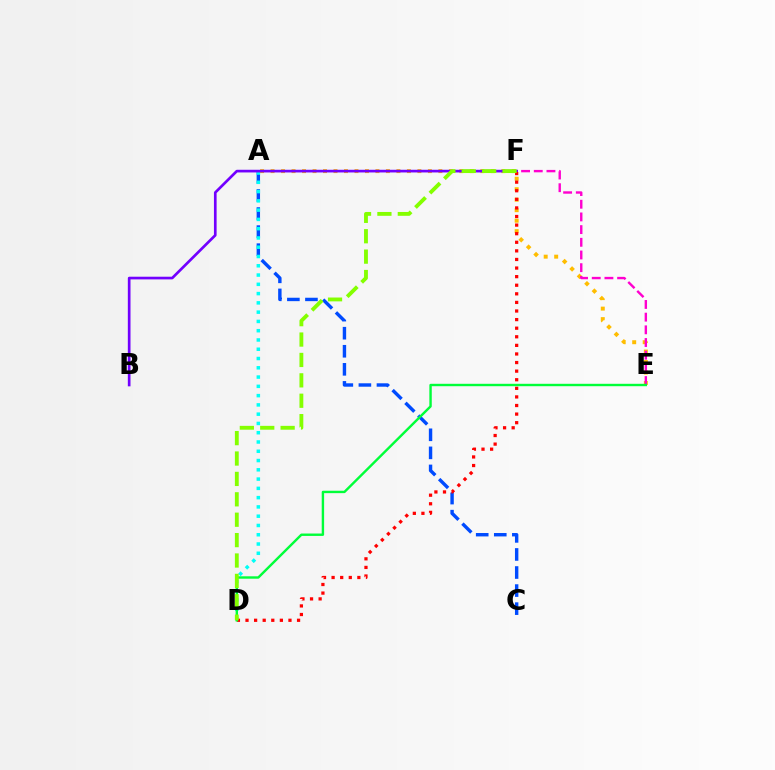{('A', 'E'): [{'color': '#ffbd00', 'line_style': 'dotted', 'thickness': 2.85}], ('A', 'C'): [{'color': '#004bff', 'line_style': 'dashed', 'thickness': 2.45}], ('E', 'F'): [{'color': '#ff00cf', 'line_style': 'dashed', 'thickness': 1.72}], ('A', 'D'): [{'color': '#00fff6', 'line_style': 'dotted', 'thickness': 2.52}], ('B', 'F'): [{'color': '#7200ff', 'line_style': 'solid', 'thickness': 1.93}], ('D', 'F'): [{'color': '#ff0000', 'line_style': 'dotted', 'thickness': 2.33}, {'color': '#84ff00', 'line_style': 'dashed', 'thickness': 2.77}], ('D', 'E'): [{'color': '#00ff39', 'line_style': 'solid', 'thickness': 1.73}]}